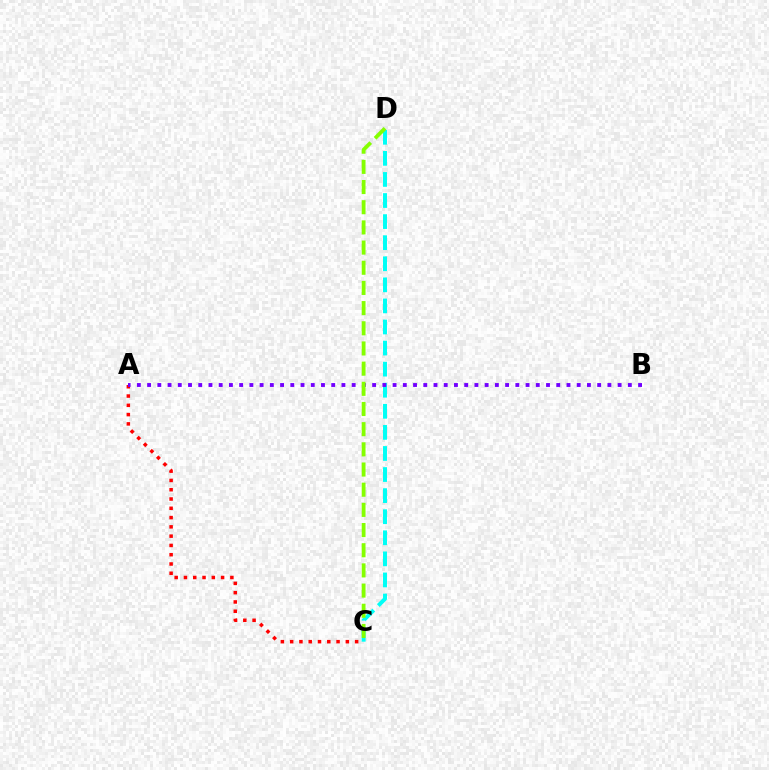{('C', 'D'): [{'color': '#00fff6', 'line_style': 'dashed', 'thickness': 2.86}, {'color': '#84ff00', 'line_style': 'dashed', 'thickness': 2.74}], ('A', 'C'): [{'color': '#ff0000', 'line_style': 'dotted', 'thickness': 2.52}], ('A', 'B'): [{'color': '#7200ff', 'line_style': 'dotted', 'thickness': 2.78}]}